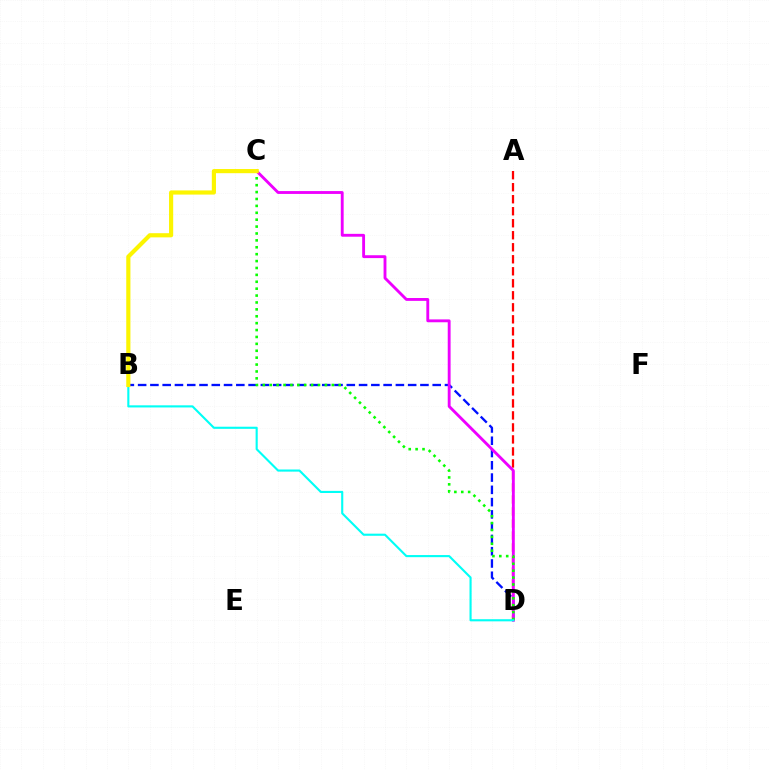{('A', 'D'): [{'color': '#ff0000', 'line_style': 'dashed', 'thickness': 1.63}], ('B', 'D'): [{'color': '#0010ff', 'line_style': 'dashed', 'thickness': 1.67}, {'color': '#00fff6', 'line_style': 'solid', 'thickness': 1.53}], ('C', 'D'): [{'color': '#ee00ff', 'line_style': 'solid', 'thickness': 2.06}, {'color': '#08ff00', 'line_style': 'dotted', 'thickness': 1.87}], ('B', 'C'): [{'color': '#fcf500', 'line_style': 'solid', 'thickness': 3.0}]}